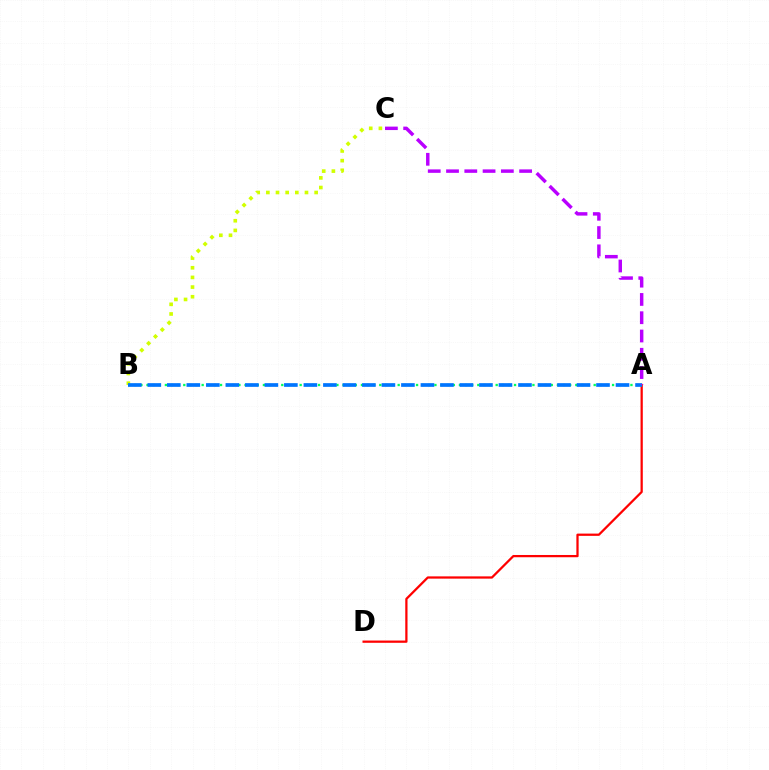{('A', 'D'): [{'color': '#ff0000', 'line_style': 'solid', 'thickness': 1.62}], ('A', 'B'): [{'color': '#00ff5c', 'line_style': 'dotted', 'thickness': 1.66}, {'color': '#0074ff', 'line_style': 'dashed', 'thickness': 2.65}], ('B', 'C'): [{'color': '#d1ff00', 'line_style': 'dotted', 'thickness': 2.62}], ('A', 'C'): [{'color': '#b900ff', 'line_style': 'dashed', 'thickness': 2.48}]}